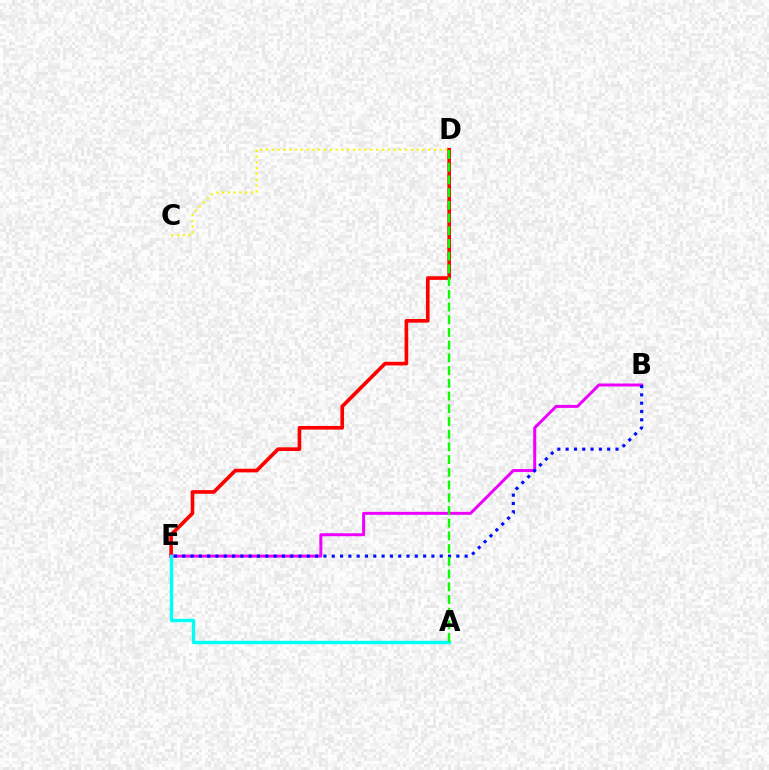{('C', 'D'): [{'color': '#fcf500', 'line_style': 'dotted', 'thickness': 1.57}], ('D', 'E'): [{'color': '#ff0000', 'line_style': 'solid', 'thickness': 2.63}], ('B', 'E'): [{'color': '#ee00ff', 'line_style': 'solid', 'thickness': 2.15}, {'color': '#0010ff', 'line_style': 'dotted', 'thickness': 2.26}], ('A', 'E'): [{'color': '#00fff6', 'line_style': 'solid', 'thickness': 2.43}], ('A', 'D'): [{'color': '#08ff00', 'line_style': 'dashed', 'thickness': 1.73}]}